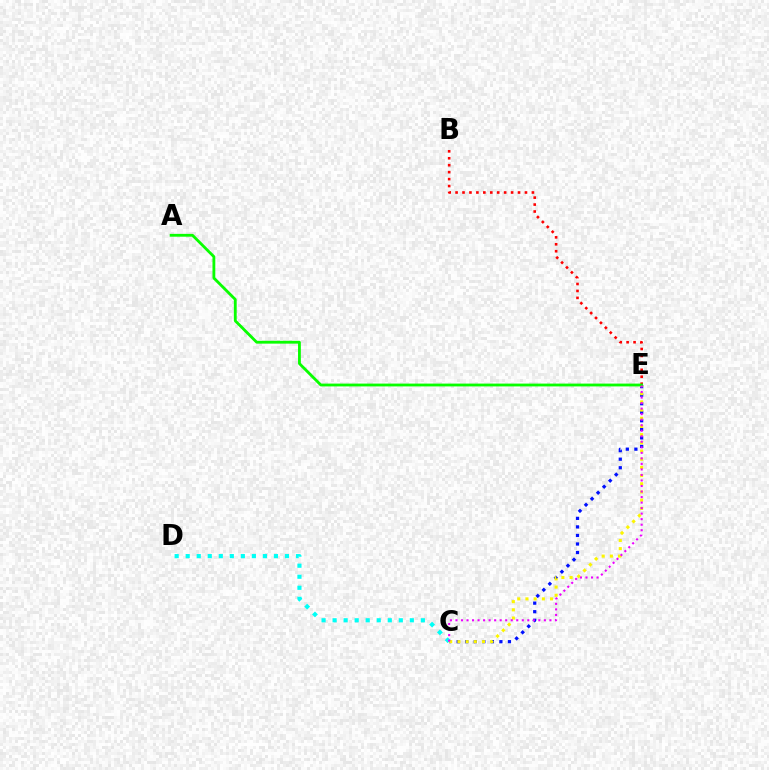{('C', 'D'): [{'color': '#00fff6', 'line_style': 'dotted', 'thickness': 3.0}], ('C', 'E'): [{'color': '#0010ff', 'line_style': 'dotted', 'thickness': 2.32}, {'color': '#fcf500', 'line_style': 'dotted', 'thickness': 2.23}, {'color': '#ee00ff', 'line_style': 'dotted', 'thickness': 1.5}], ('B', 'E'): [{'color': '#ff0000', 'line_style': 'dotted', 'thickness': 1.89}], ('A', 'E'): [{'color': '#08ff00', 'line_style': 'solid', 'thickness': 2.03}]}